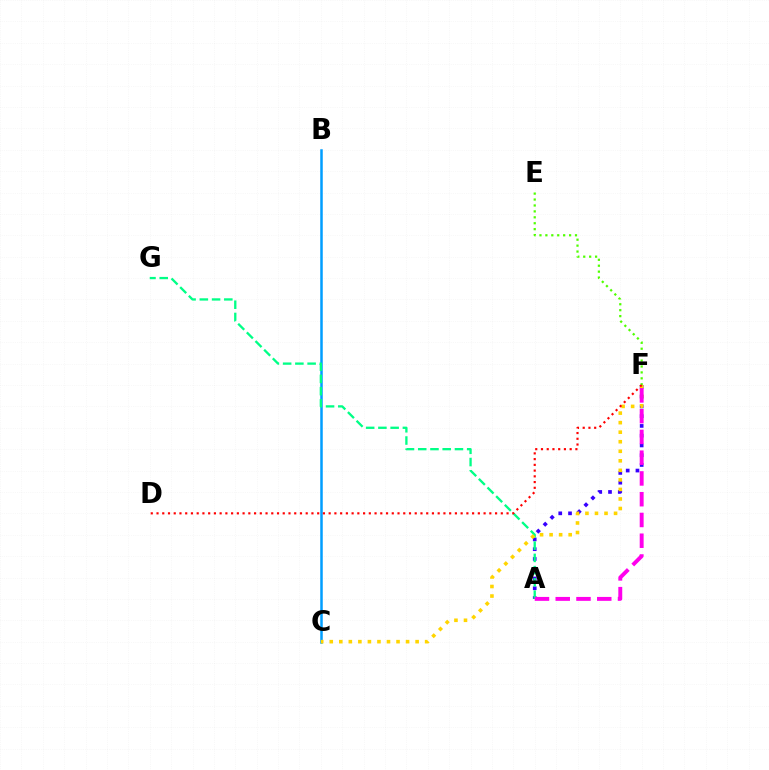{('A', 'F'): [{'color': '#3700ff', 'line_style': 'dotted', 'thickness': 2.65}, {'color': '#ff00ed', 'line_style': 'dashed', 'thickness': 2.82}], ('B', 'C'): [{'color': '#009eff', 'line_style': 'solid', 'thickness': 1.81}], ('E', 'F'): [{'color': '#4fff00', 'line_style': 'dotted', 'thickness': 1.61}], ('A', 'G'): [{'color': '#00ff86', 'line_style': 'dashed', 'thickness': 1.66}], ('C', 'F'): [{'color': '#ffd500', 'line_style': 'dotted', 'thickness': 2.59}], ('D', 'F'): [{'color': '#ff0000', 'line_style': 'dotted', 'thickness': 1.56}]}